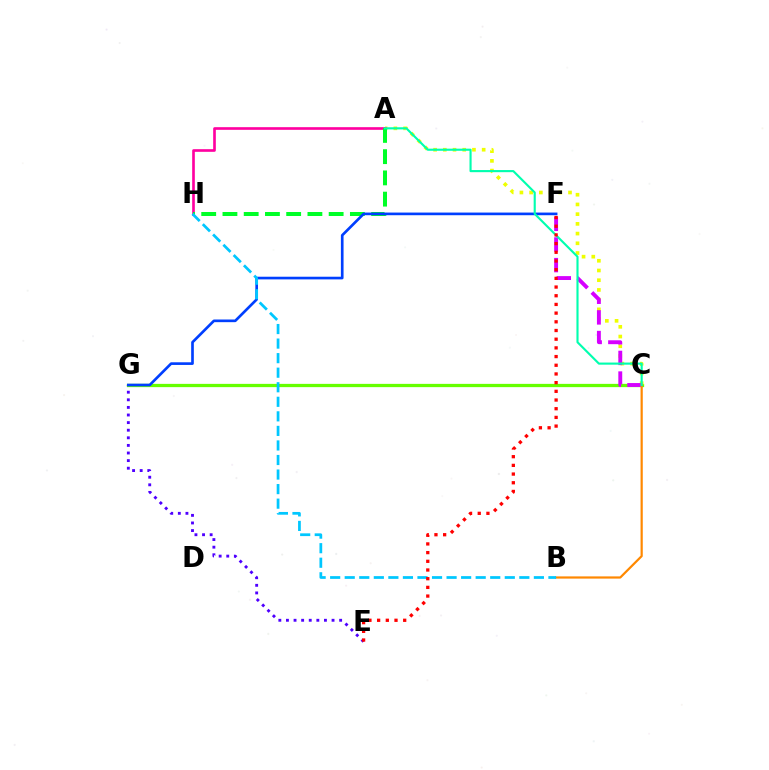{('C', 'G'): [{'color': '#66ff00', 'line_style': 'solid', 'thickness': 2.36}], ('A', 'C'): [{'color': '#eeff00', 'line_style': 'dotted', 'thickness': 2.64}, {'color': '#00ffaf', 'line_style': 'solid', 'thickness': 1.53}], ('C', 'F'): [{'color': '#d600ff', 'line_style': 'dashed', 'thickness': 2.8}], ('A', 'H'): [{'color': '#ff00a0', 'line_style': 'solid', 'thickness': 1.91}, {'color': '#00ff27', 'line_style': 'dashed', 'thickness': 2.89}], ('E', 'G'): [{'color': '#4f00ff', 'line_style': 'dotted', 'thickness': 2.06}], ('B', 'C'): [{'color': '#ff8800', 'line_style': 'solid', 'thickness': 1.59}], ('F', 'G'): [{'color': '#003fff', 'line_style': 'solid', 'thickness': 1.92}], ('B', 'H'): [{'color': '#00c7ff', 'line_style': 'dashed', 'thickness': 1.98}], ('E', 'F'): [{'color': '#ff0000', 'line_style': 'dotted', 'thickness': 2.36}]}